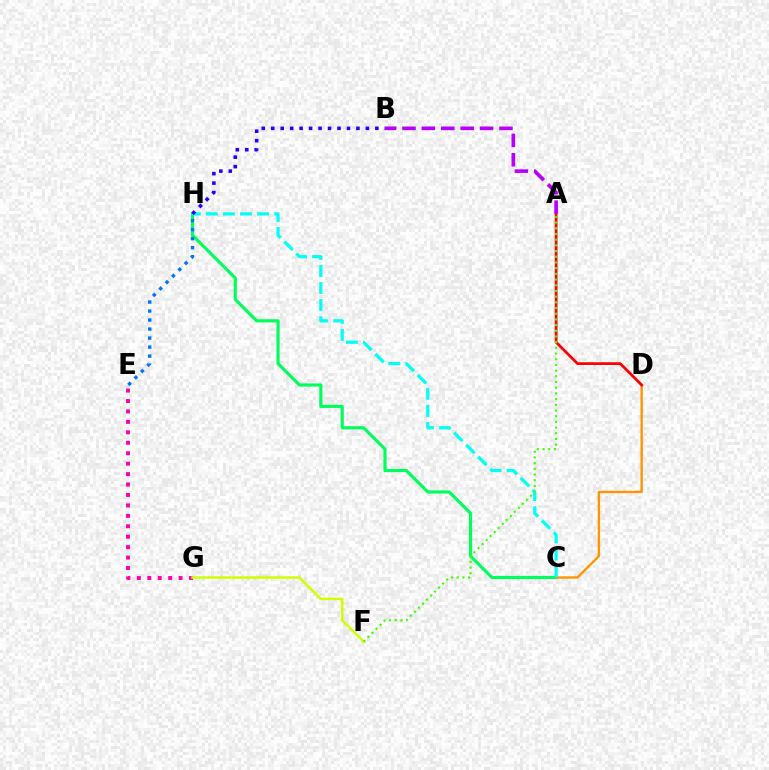{('C', 'H'): [{'color': '#00ff5c', 'line_style': 'solid', 'thickness': 2.27}, {'color': '#00fff6', 'line_style': 'dashed', 'thickness': 2.32}], ('E', 'H'): [{'color': '#0074ff', 'line_style': 'dotted', 'thickness': 2.45}], ('E', 'G'): [{'color': '#ff00ac', 'line_style': 'dotted', 'thickness': 2.83}], ('C', 'D'): [{'color': '#ff9400', 'line_style': 'solid', 'thickness': 1.71}], ('B', 'H'): [{'color': '#2500ff', 'line_style': 'dotted', 'thickness': 2.57}], ('A', 'D'): [{'color': '#ff0000', 'line_style': 'solid', 'thickness': 1.99}], ('A', 'B'): [{'color': '#b900ff', 'line_style': 'dashed', 'thickness': 2.64}], ('F', 'G'): [{'color': '#d1ff00', 'line_style': 'solid', 'thickness': 1.78}], ('A', 'F'): [{'color': '#3dff00', 'line_style': 'dotted', 'thickness': 1.55}]}